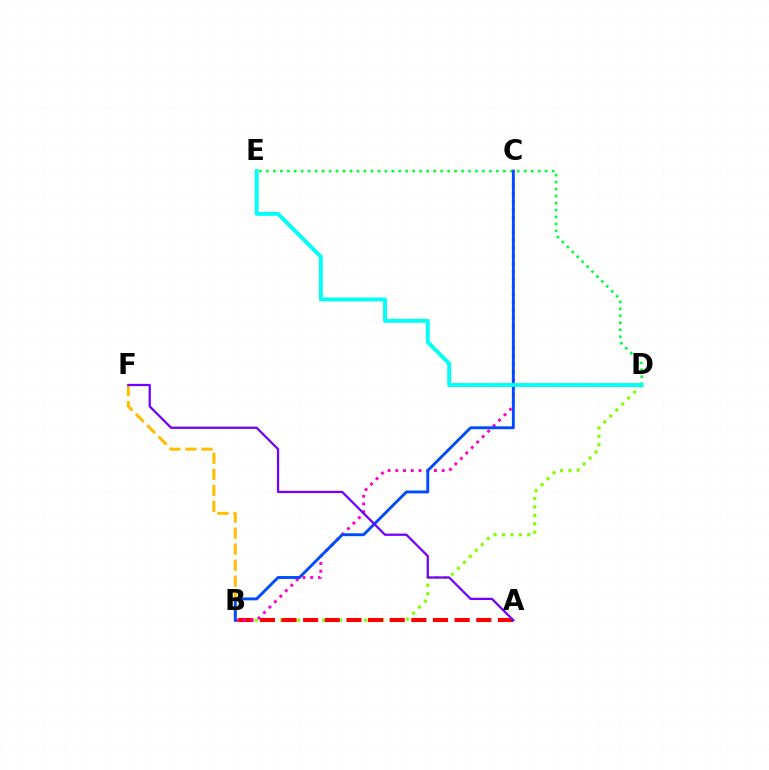{('D', 'E'): [{'color': '#00ff39', 'line_style': 'dotted', 'thickness': 1.89}, {'color': '#00fff6', 'line_style': 'solid', 'thickness': 2.81}], ('B', 'F'): [{'color': '#ffbd00', 'line_style': 'dashed', 'thickness': 2.18}], ('B', 'D'): [{'color': '#84ff00', 'line_style': 'dotted', 'thickness': 2.29}], ('A', 'B'): [{'color': '#ff0000', 'line_style': 'dashed', 'thickness': 2.94}], ('B', 'C'): [{'color': '#ff00cf', 'line_style': 'dotted', 'thickness': 2.1}, {'color': '#004bff', 'line_style': 'solid', 'thickness': 2.08}], ('A', 'F'): [{'color': '#7200ff', 'line_style': 'solid', 'thickness': 1.63}]}